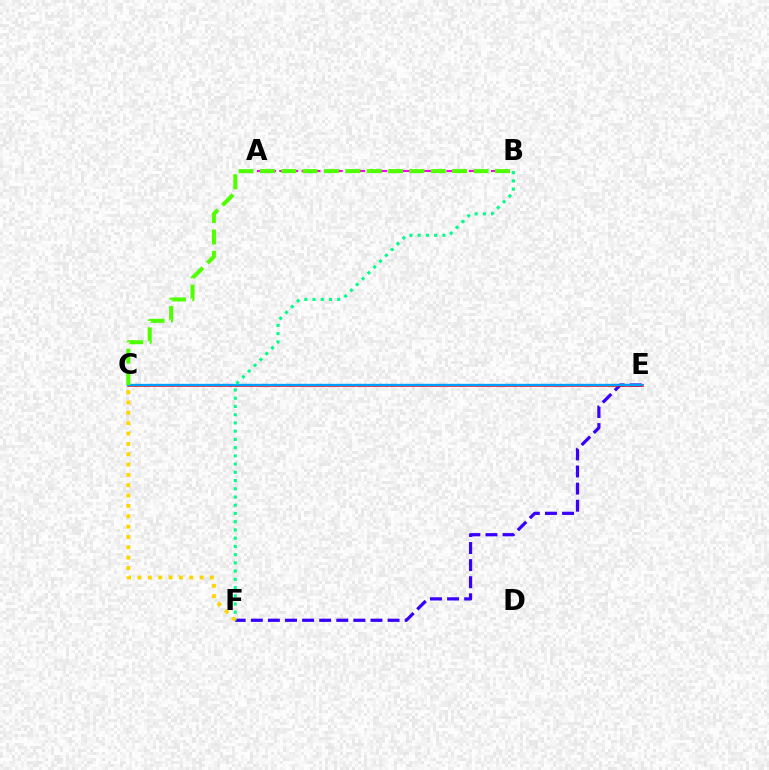{('E', 'F'): [{'color': '#3700ff', 'line_style': 'dashed', 'thickness': 2.32}], ('C', 'E'): [{'color': '#ff0000', 'line_style': 'solid', 'thickness': 1.81}, {'color': '#009eff', 'line_style': 'solid', 'thickness': 1.69}], ('B', 'F'): [{'color': '#00ff86', 'line_style': 'dotted', 'thickness': 2.24}], ('A', 'B'): [{'color': '#ff00ed', 'line_style': 'dashed', 'thickness': 1.51}], ('B', 'C'): [{'color': '#4fff00', 'line_style': 'dashed', 'thickness': 2.9}], ('C', 'F'): [{'color': '#ffd500', 'line_style': 'dotted', 'thickness': 2.81}]}